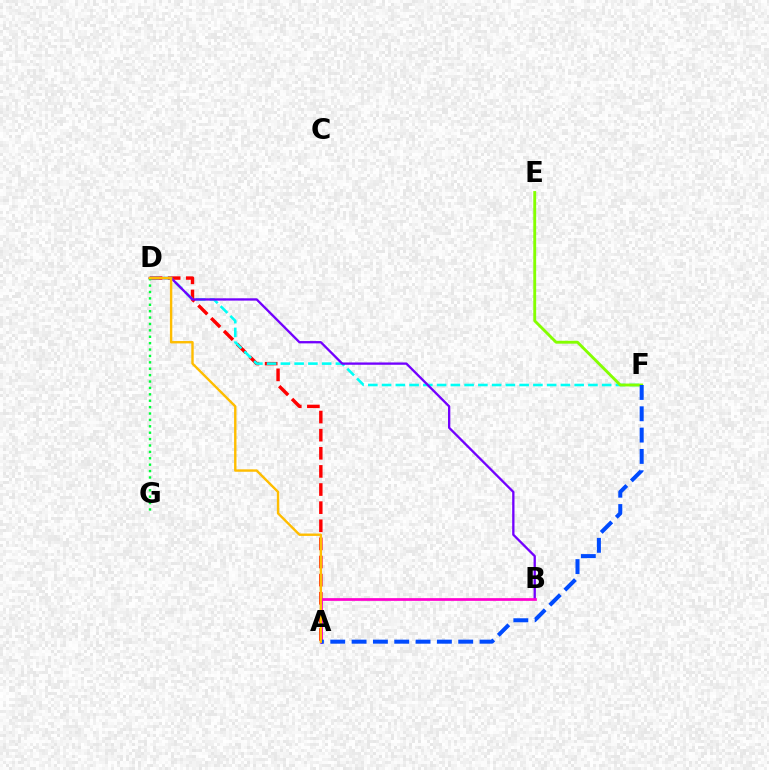{('A', 'D'): [{'color': '#ff0000', 'line_style': 'dashed', 'thickness': 2.46}, {'color': '#ffbd00', 'line_style': 'solid', 'thickness': 1.72}], ('D', 'F'): [{'color': '#00fff6', 'line_style': 'dashed', 'thickness': 1.87}], ('B', 'D'): [{'color': '#7200ff', 'line_style': 'solid', 'thickness': 1.67}], ('E', 'F'): [{'color': '#84ff00', 'line_style': 'solid', 'thickness': 2.06}], ('A', 'B'): [{'color': '#ff00cf', 'line_style': 'solid', 'thickness': 1.96}], ('A', 'F'): [{'color': '#004bff', 'line_style': 'dashed', 'thickness': 2.9}], ('D', 'G'): [{'color': '#00ff39', 'line_style': 'dotted', 'thickness': 1.74}]}